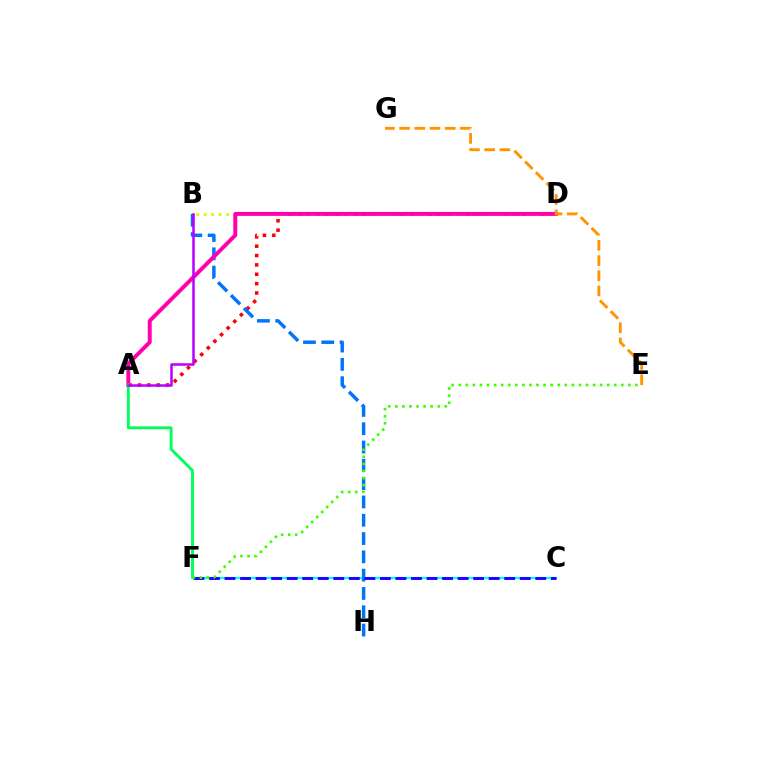{('A', 'D'): [{'color': '#ff0000', 'line_style': 'dotted', 'thickness': 2.54}, {'color': '#ff00ac', 'line_style': 'solid', 'thickness': 2.84}], ('C', 'F'): [{'color': '#00fff6', 'line_style': 'solid', 'thickness': 1.58}, {'color': '#2500ff', 'line_style': 'dashed', 'thickness': 2.11}], ('B', 'H'): [{'color': '#0074ff', 'line_style': 'dashed', 'thickness': 2.49}], ('B', 'D'): [{'color': '#d1ff00', 'line_style': 'dotted', 'thickness': 2.02}], ('E', 'G'): [{'color': '#ff9400', 'line_style': 'dashed', 'thickness': 2.07}], ('A', 'F'): [{'color': '#00ff5c', 'line_style': 'solid', 'thickness': 2.08}], ('E', 'F'): [{'color': '#3dff00', 'line_style': 'dotted', 'thickness': 1.92}], ('A', 'B'): [{'color': '#b900ff', 'line_style': 'solid', 'thickness': 1.81}]}